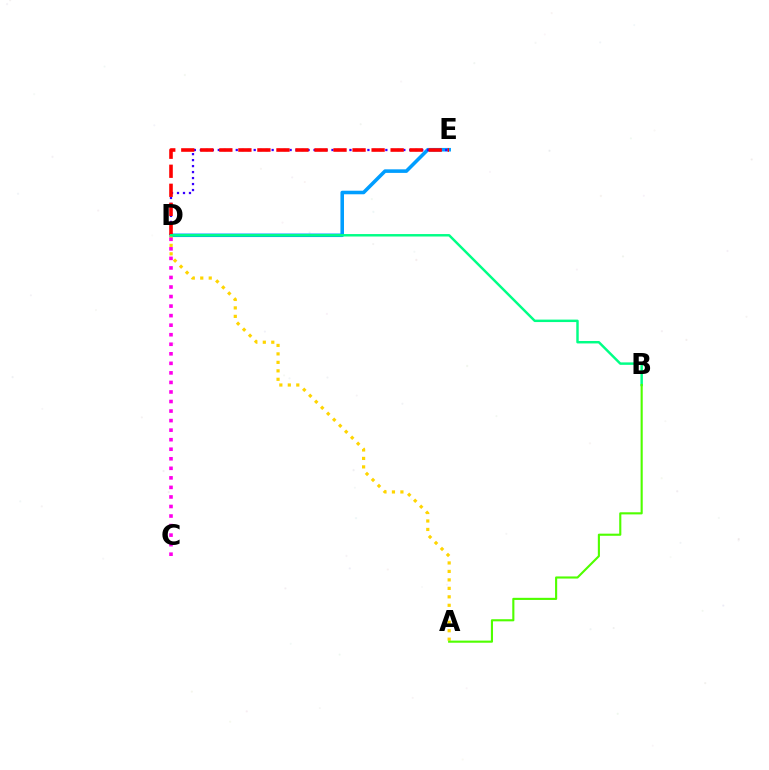{('D', 'E'): [{'color': '#009eff', 'line_style': 'solid', 'thickness': 2.57}, {'color': '#3700ff', 'line_style': 'dotted', 'thickness': 1.63}, {'color': '#ff0000', 'line_style': 'dashed', 'thickness': 2.59}], ('A', 'D'): [{'color': '#ffd500', 'line_style': 'dotted', 'thickness': 2.3}], ('C', 'D'): [{'color': '#ff00ed', 'line_style': 'dotted', 'thickness': 2.59}], ('B', 'D'): [{'color': '#00ff86', 'line_style': 'solid', 'thickness': 1.77}], ('A', 'B'): [{'color': '#4fff00', 'line_style': 'solid', 'thickness': 1.53}]}